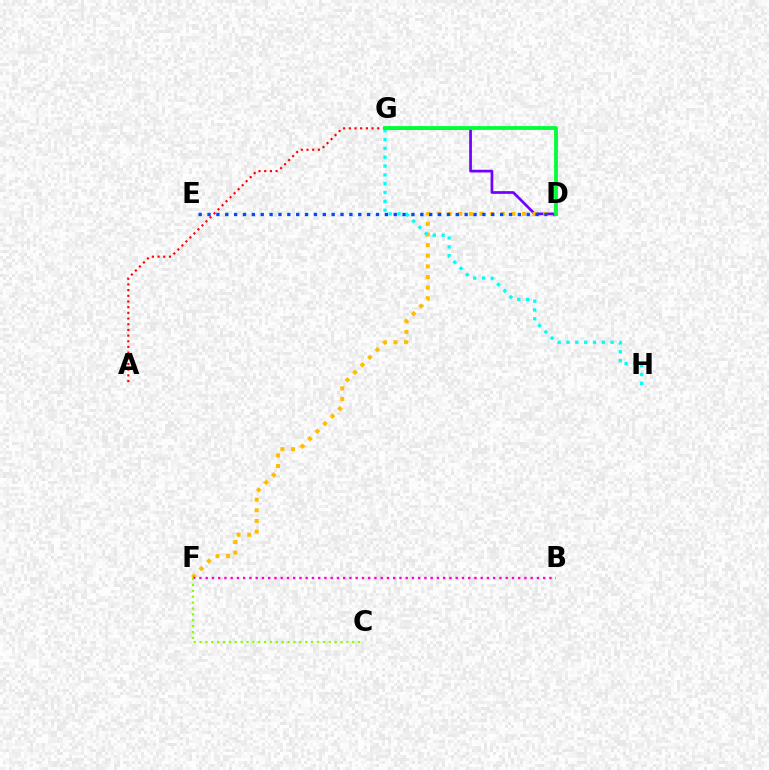{('A', 'G'): [{'color': '#ff0000', 'line_style': 'dotted', 'thickness': 1.54}], ('D', 'G'): [{'color': '#7200ff', 'line_style': 'solid', 'thickness': 1.95}, {'color': '#00ff39', 'line_style': 'solid', 'thickness': 2.76}], ('D', 'F'): [{'color': '#ffbd00', 'line_style': 'dotted', 'thickness': 2.89}], ('D', 'E'): [{'color': '#004bff', 'line_style': 'dotted', 'thickness': 2.41}], ('G', 'H'): [{'color': '#00fff6', 'line_style': 'dotted', 'thickness': 2.4}], ('B', 'F'): [{'color': '#ff00cf', 'line_style': 'dotted', 'thickness': 1.7}], ('C', 'F'): [{'color': '#84ff00', 'line_style': 'dotted', 'thickness': 1.6}]}